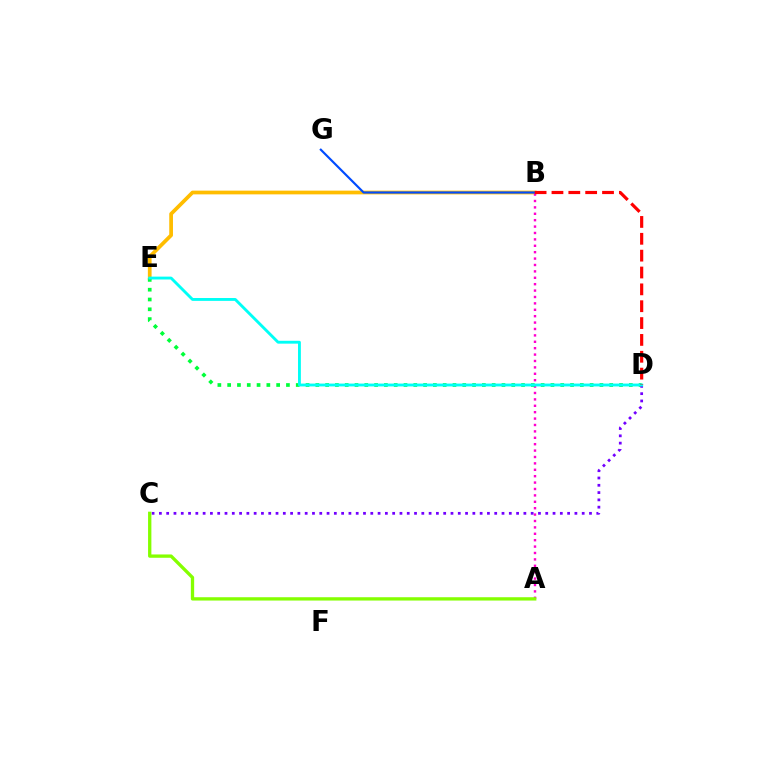{('B', 'E'): [{'color': '#ffbd00', 'line_style': 'solid', 'thickness': 2.68}], ('A', 'B'): [{'color': '#ff00cf', 'line_style': 'dotted', 'thickness': 1.74}], ('B', 'G'): [{'color': '#004bff', 'line_style': 'solid', 'thickness': 1.56}], ('D', 'E'): [{'color': '#00ff39', 'line_style': 'dotted', 'thickness': 2.66}, {'color': '#00fff6', 'line_style': 'solid', 'thickness': 2.06}], ('C', 'D'): [{'color': '#7200ff', 'line_style': 'dotted', 'thickness': 1.98}], ('A', 'C'): [{'color': '#84ff00', 'line_style': 'solid', 'thickness': 2.39}], ('B', 'D'): [{'color': '#ff0000', 'line_style': 'dashed', 'thickness': 2.29}]}